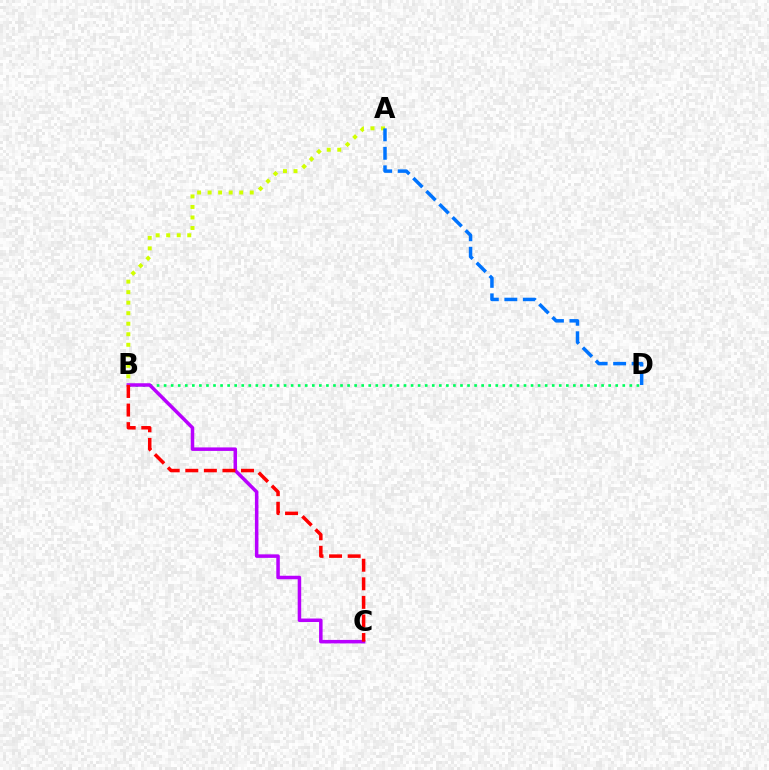{('B', 'D'): [{'color': '#00ff5c', 'line_style': 'dotted', 'thickness': 1.92}], ('B', 'C'): [{'color': '#b900ff', 'line_style': 'solid', 'thickness': 2.53}, {'color': '#ff0000', 'line_style': 'dashed', 'thickness': 2.52}], ('A', 'B'): [{'color': '#d1ff00', 'line_style': 'dotted', 'thickness': 2.86}], ('A', 'D'): [{'color': '#0074ff', 'line_style': 'dashed', 'thickness': 2.51}]}